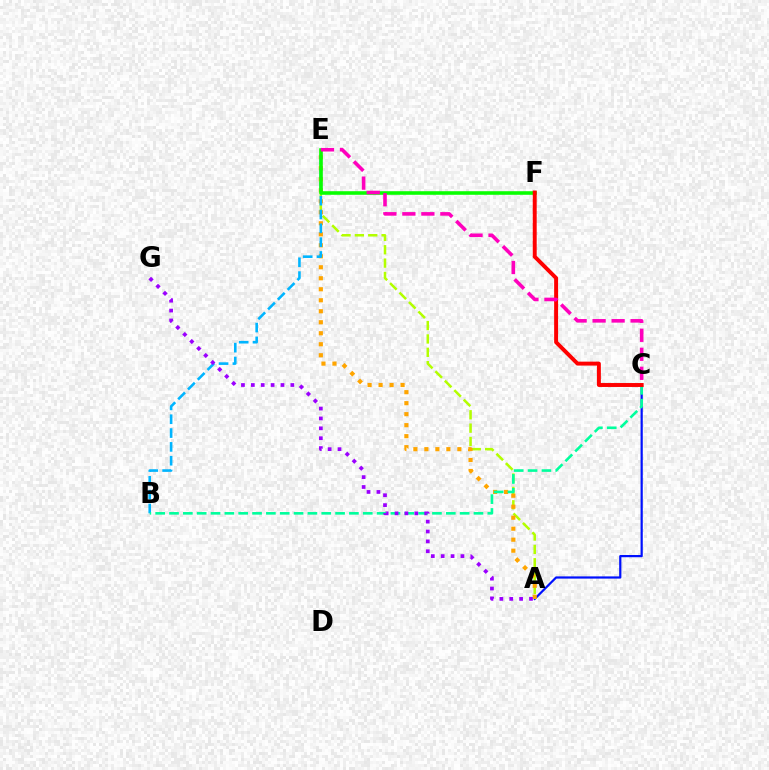{('A', 'C'): [{'color': '#0010ff', 'line_style': 'solid', 'thickness': 1.59}], ('A', 'E'): [{'color': '#b3ff00', 'line_style': 'dashed', 'thickness': 1.82}, {'color': '#ffa500', 'line_style': 'dotted', 'thickness': 2.99}], ('B', 'E'): [{'color': '#00b5ff', 'line_style': 'dashed', 'thickness': 1.88}], ('B', 'C'): [{'color': '#00ff9d', 'line_style': 'dashed', 'thickness': 1.88}], ('E', 'F'): [{'color': '#08ff00', 'line_style': 'solid', 'thickness': 2.58}], ('A', 'G'): [{'color': '#9b00ff', 'line_style': 'dotted', 'thickness': 2.68}], ('C', 'F'): [{'color': '#ff0000', 'line_style': 'solid', 'thickness': 2.84}], ('C', 'E'): [{'color': '#ff00bd', 'line_style': 'dashed', 'thickness': 2.58}]}